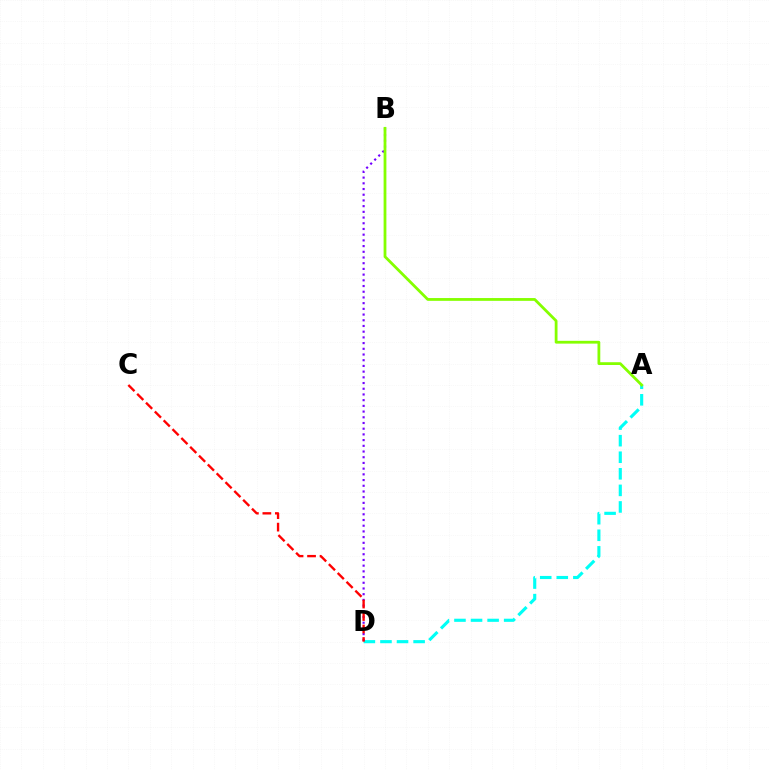{('A', 'D'): [{'color': '#00fff6', 'line_style': 'dashed', 'thickness': 2.25}], ('B', 'D'): [{'color': '#7200ff', 'line_style': 'dotted', 'thickness': 1.55}], ('C', 'D'): [{'color': '#ff0000', 'line_style': 'dashed', 'thickness': 1.7}], ('A', 'B'): [{'color': '#84ff00', 'line_style': 'solid', 'thickness': 2.01}]}